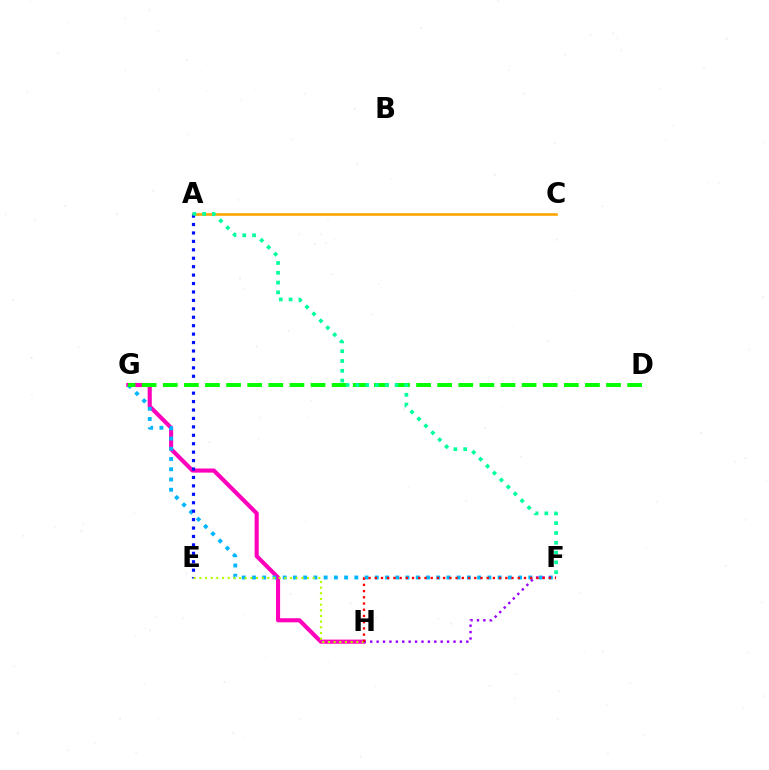{('G', 'H'): [{'color': '#ff00bd', 'line_style': 'solid', 'thickness': 2.96}], ('F', 'G'): [{'color': '#00b5ff', 'line_style': 'dotted', 'thickness': 2.78}], ('A', 'C'): [{'color': '#ffa500', 'line_style': 'solid', 'thickness': 1.88}], ('A', 'E'): [{'color': '#0010ff', 'line_style': 'dotted', 'thickness': 2.29}], ('E', 'H'): [{'color': '#b3ff00', 'line_style': 'dotted', 'thickness': 1.54}], ('F', 'H'): [{'color': '#9b00ff', 'line_style': 'dotted', 'thickness': 1.74}, {'color': '#ff0000', 'line_style': 'dotted', 'thickness': 1.69}], ('D', 'G'): [{'color': '#08ff00', 'line_style': 'dashed', 'thickness': 2.87}], ('A', 'F'): [{'color': '#00ff9d', 'line_style': 'dotted', 'thickness': 2.66}]}